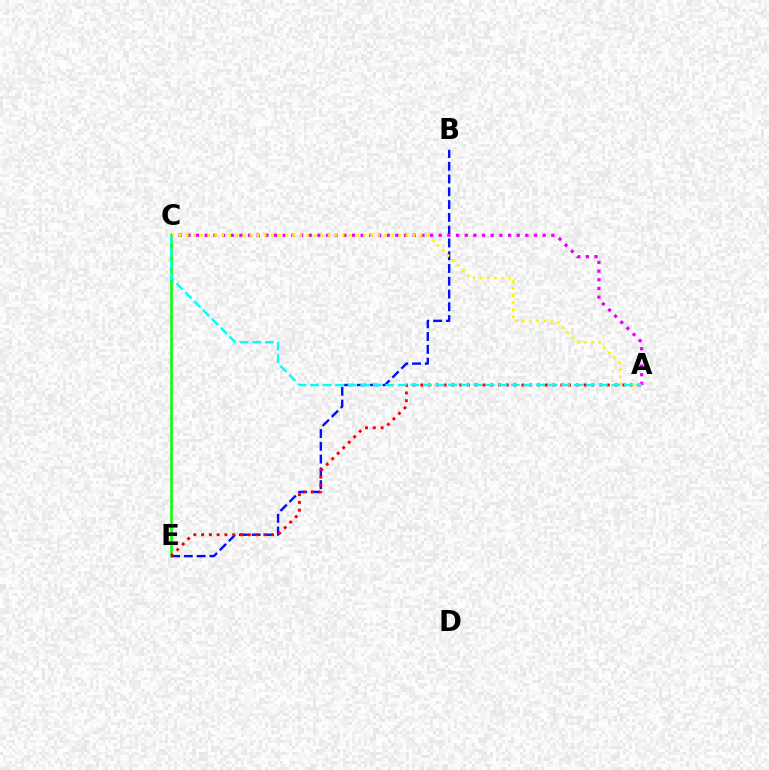{('C', 'E'): [{'color': '#08ff00', 'line_style': 'solid', 'thickness': 1.84}], ('B', 'E'): [{'color': '#0010ff', 'line_style': 'dashed', 'thickness': 1.74}], ('A', 'E'): [{'color': '#ff0000', 'line_style': 'dotted', 'thickness': 2.11}], ('A', 'C'): [{'color': '#ee00ff', 'line_style': 'dotted', 'thickness': 2.35}, {'color': '#fcf500', 'line_style': 'dotted', 'thickness': 1.93}, {'color': '#00fff6', 'line_style': 'dashed', 'thickness': 1.71}]}